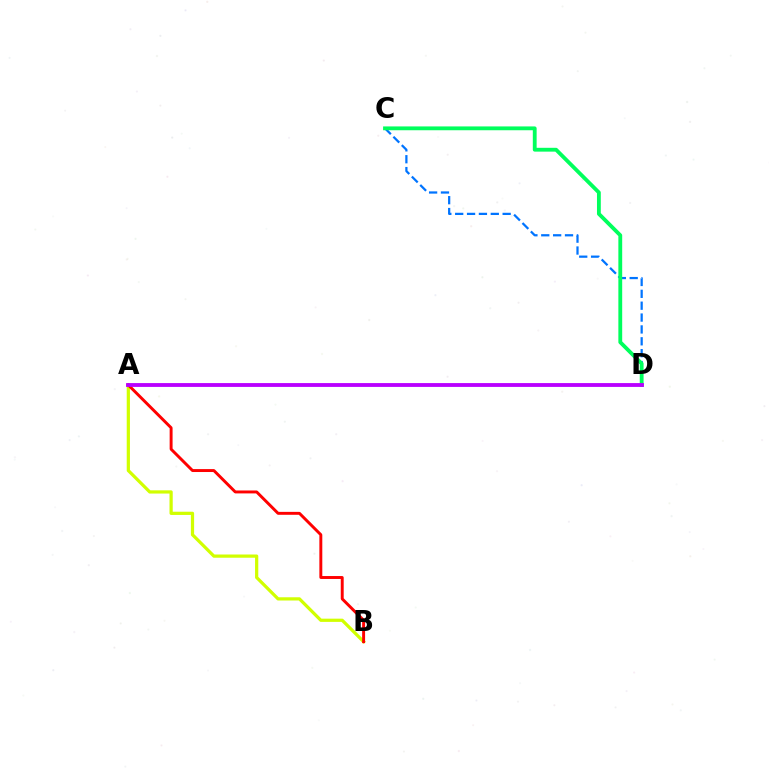{('A', 'B'): [{'color': '#d1ff00', 'line_style': 'solid', 'thickness': 2.32}, {'color': '#ff0000', 'line_style': 'solid', 'thickness': 2.11}], ('C', 'D'): [{'color': '#0074ff', 'line_style': 'dashed', 'thickness': 1.61}, {'color': '#00ff5c', 'line_style': 'solid', 'thickness': 2.76}], ('A', 'D'): [{'color': '#b900ff', 'line_style': 'solid', 'thickness': 2.76}]}